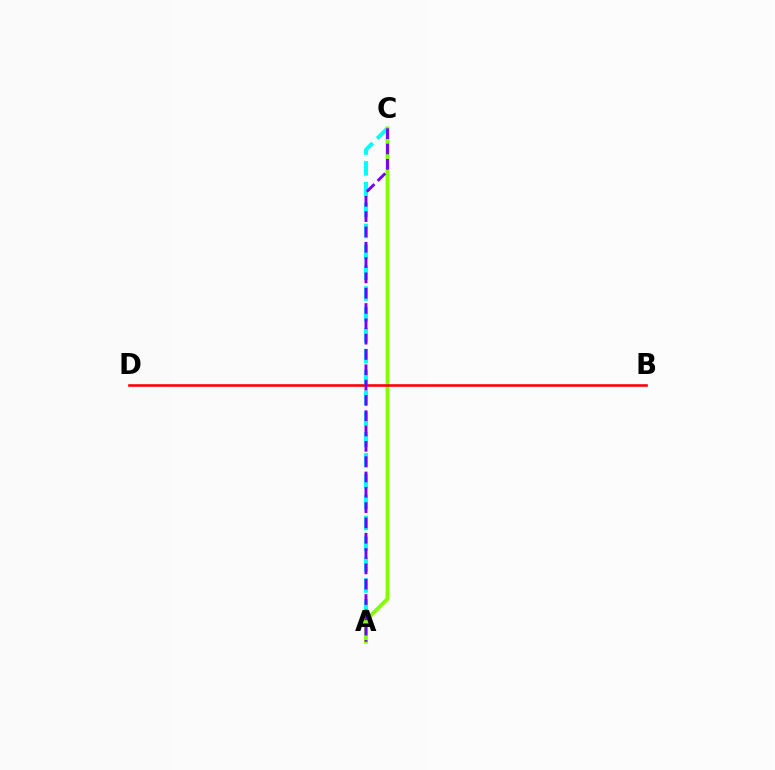{('A', 'C'): [{'color': '#00fff6', 'line_style': 'dashed', 'thickness': 2.83}, {'color': '#84ff00', 'line_style': 'solid', 'thickness': 2.77}, {'color': '#7200ff', 'line_style': 'dashed', 'thickness': 2.08}], ('B', 'D'): [{'color': '#ff0000', 'line_style': 'solid', 'thickness': 1.87}]}